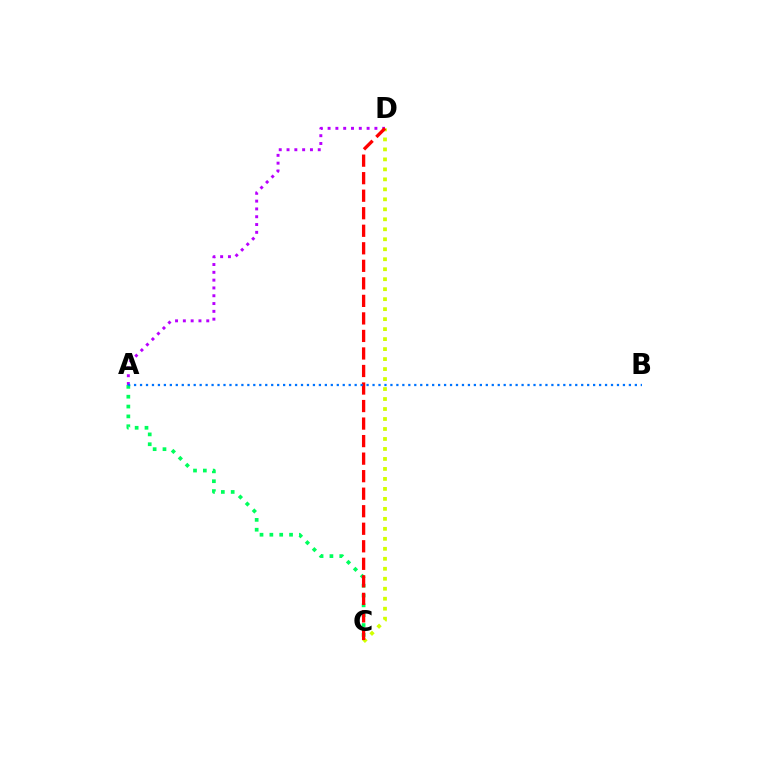{('A', 'C'): [{'color': '#00ff5c', 'line_style': 'dotted', 'thickness': 2.67}], ('A', 'D'): [{'color': '#b900ff', 'line_style': 'dotted', 'thickness': 2.12}], ('C', 'D'): [{'color': '#d1ff00', 'line_style': 'dotted', 'thickness': 2.71}, {'color': '#ff0000', 'line_style': 'dashed', 'thickness': 2.38}], ('A', 'B'): [{'color': '#0074ff', 'line_style': 'dotted', 'thickness': 1.62}]}